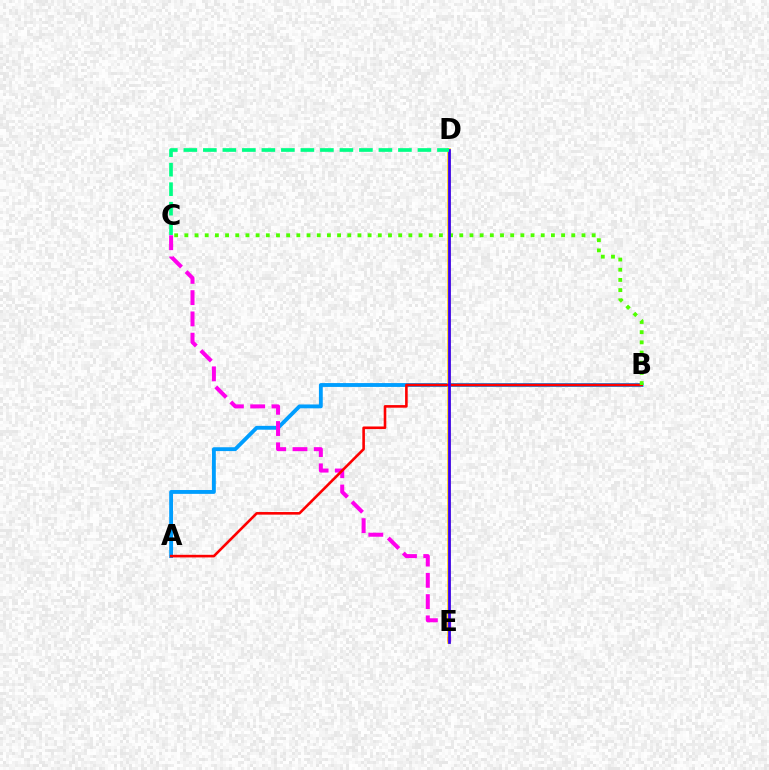{('A', 'B'): [{'color': '#009eff', 'line_style': 'solid', 'thickness': 2.77}, {'color': '#ff0000', 'line_style': 'solid', 'thickness': 1.87}], ('C', 'E'): [{'color': '#ff00ed', 'line_style': 'dashed', 'thickness': 2.89}], ('D', 'E'): [{'color': '#ffd500', 'line_style': 'solid', 'thickness': 2.55}, {'color': '#3700ff', 'line_style': 'solid', 'thickness': 1.97}], ('B', 'C'): [{'color': '#4fff00', 'line_style': 'dotted', 'thickness': 2.77}], ('C', 'D'): [{'color': '#00ff86', 'line_style': 'dashed', 'thickness': 2.65}]}